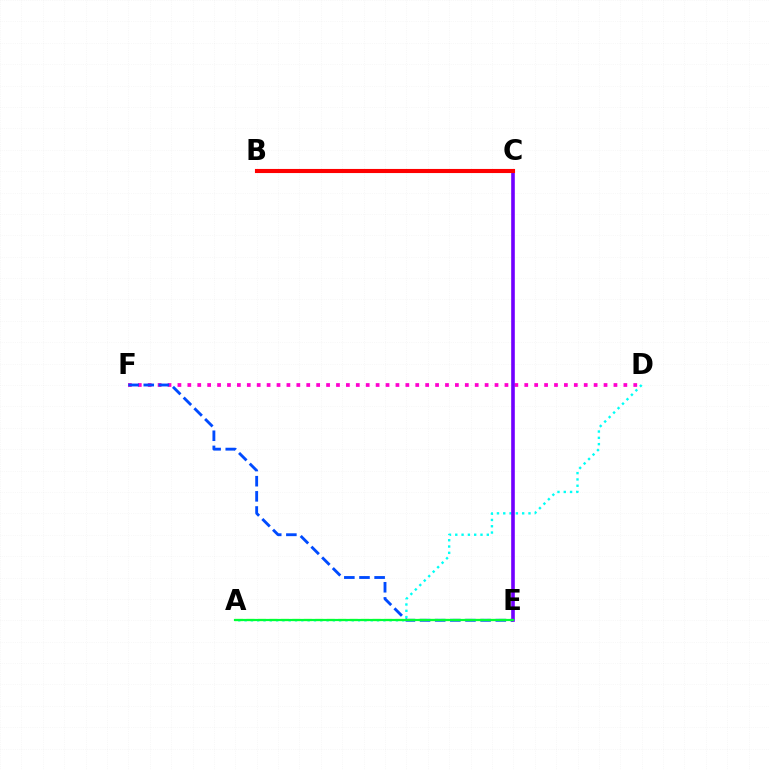{('A', 'D'): [{'color': '#00fff6', 'line_style': 'dotted', 'thickness': 1.71}], ('D', 'F'): [{'color': '#ff00cf', 'line_style': 'dotted', 'thickness': 2.69}], ('E', 'F'): [{'color': '#004bff', 'line_style': 'dashed', 'thickness': 2.06}], ('B', 'C'): [{'color': '#ffbd00', 'line_style': 'dotted', 'thickness': 1.65}, {'color': '#ff0000', 'line_style': 'solid', 'thickness': 2.95}], ('C', 'E'): [{'color': '#7200ff', 'line_style': 'solid', 'thickness': 2.6}], ('A', 'E'): [{'color': '#84ff00', 'line_style': 'dashed', 'thickness': 1.56}, {'color': '#00ff39', 'line_style': 'solid', 'thickness': 1.58}]}